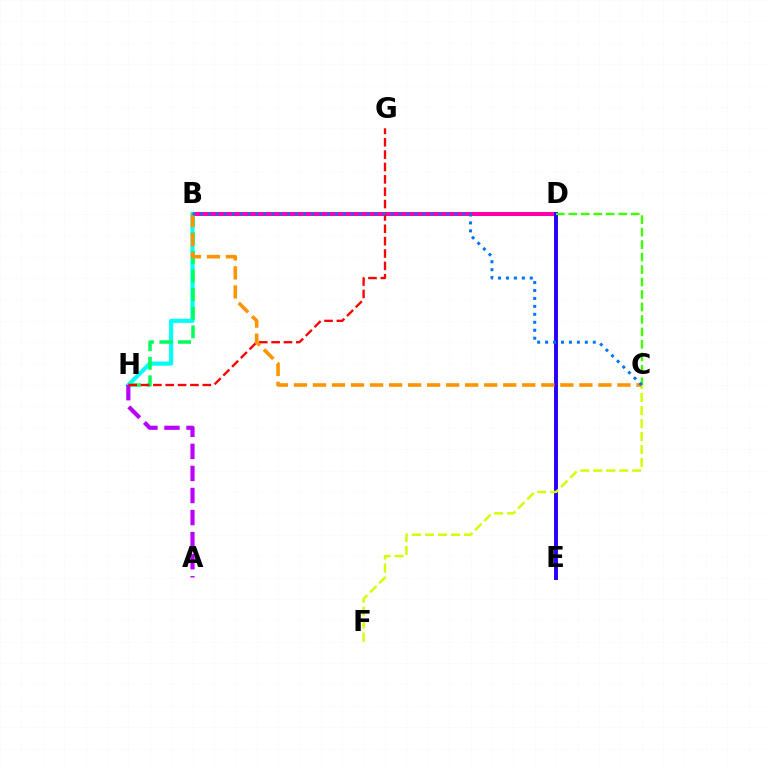{('B', 'D'): [{'color': '#ff00ac', 'line_style': 'solid', 'thickness': 2.9}], ('D', 'E'): [{'color': '#2500ff', 'line_style': 'solid', 'thickness': 2.82}], ('B', 'H'): [{'color': '#00fff6', 'line_style': 'solid', 'thickness': 3.0}, {'color': '#00ff5c', 'line_style': 'dashed', 'thickness': 2.53}], ('C', 'F'): [{'color': '#d1ff00', 'line_style': 'dashed', 'thickness': 1.76}], ('A', 'H'): [{'color': '#b900ff', 'line_style': 'dashed', 'thickness': 3.0}], ('C', 'D'): [{'color': '#3dff00', 'line_style': 'dashed', 'thickness': 1.69}], ('G', 'H'): [{'color': '#ff0000', 'line_style': 'dashed', 'thickness': 1.68}], ('B', 'C'): [{'color': '#ff9400', 'line_style': 'dashed', 'thickness': 2.58}, {'color': '#0074ff', 'line_style': 'dotted', 'thickness': 2.16}]}